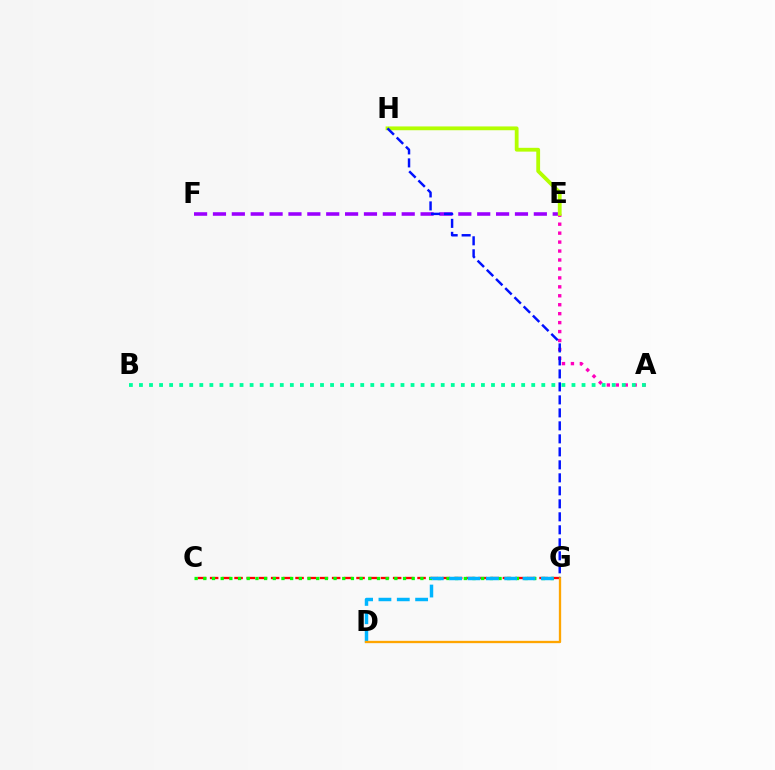{('C', 'G'): [{'color': '#ff0000', 'line_style': 'dashed', 'thickness': 1.66}, {'color': '#08ff00', 'line_style': 'dotted', 'thickness': 2.36}], ('E', 'F'): [{'color': '#9b00ff', 'line_style': 'dashed', 'thickness': 2.56}], ('A', 'E'): [{'color': '#ff00bd', 'line_style': 'dotted', 'thickness': 2.43}], ('D', 'G'): [{'color': '#00b5ff', 'line_style': 'dashed', 'thickness': 2.49}, {'color': '#ffa500', 'line_style': 'solid', 'thickness': 1.66}], ('E', 'H'): [{'color': '#b3ff00', 'line_style': 'solid', 'thickness': 2.74}], ('A', 'B'): [{'color': '#00ff9d', 'line_style': 'dotted', 'thickness': 2.73}], ('G', 'H'): [{'color': '#0010ff', 'line_style': 'dashed', 'thickness': 1.77}]}